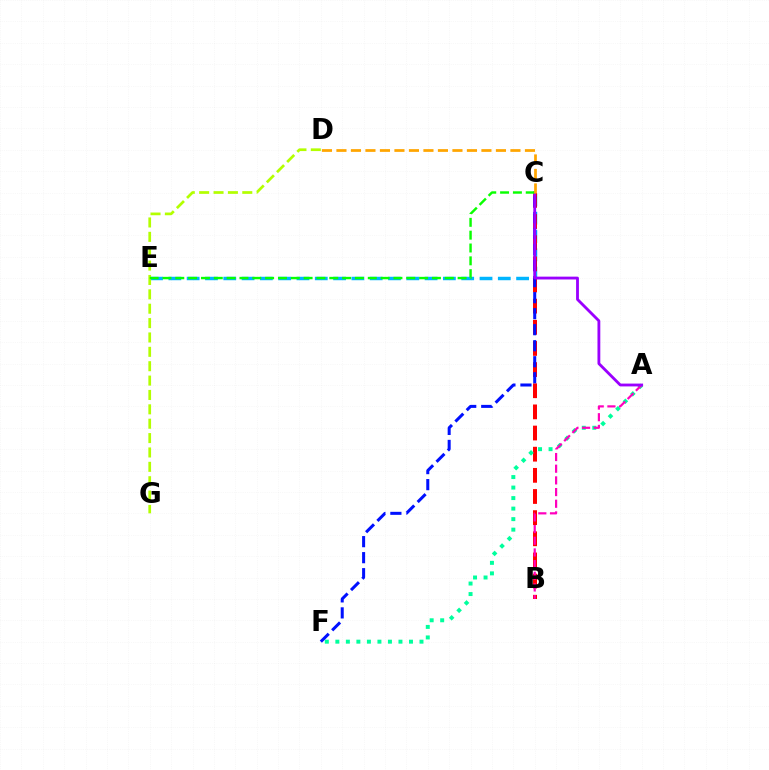{('C', 'E'): [{'color': '#00b5ff', 'line_style': 'dashed', 'thickness': 2.49}, {'color': '#08ff00', 'line_style': 'dashed', 'thickness': 1.74}], ('B', 'C'): [{'color': '#ff0000', 'line_style': 'dashed', 'thickness': 2.87}], ('D', 'G'): [{'color': '#b3ff00', 'line_style': 'dashed', 'thickness': 1.95}], ('A', 'F'): [{'color': '#00ff9d', 'line_style': 'dotted', 'thickness': 2.86}], ('A', 'B'): [{'color': '#ff00bd', 'line_style': 'dashed', 'thickness': 1.59}], ('C', 'F'): [{'color': '#0010ff', 'line_style': 'dashed', 'thickness': 2.18}], ('A', 'C'): [{'color': '#9b00ff', 'line_style': 'solid', 'thickness': 2.04}], ('C', 'D'): [{'color': '#ffa500', 'line_style': 'dashed', 'thickness': 1.97}]}